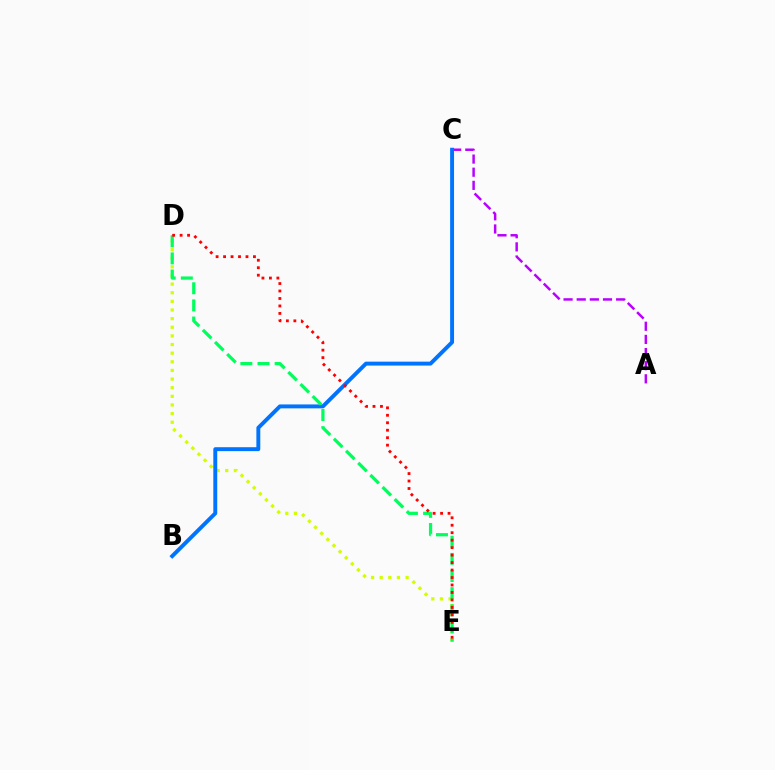{('A', 'C'): [{'color': '#b900ff', 'line_style': 'dashed', 'thickness': 1.79}], ('D', 'E'): [{'color': '#d1ff00', 'line_style': 'dotted', 'thickness': 2.35}, {'color': '#00ff5c', 'line_style': 'dashed', 'thickness': 2.33}, {'color': '#ff0000', 'line_style': 'dotted', 'thickness': 2.03}], ('B', 'C'): [{'color': '#0074ff', 'line_style': 'solid', 'thickness': 2.82}]}